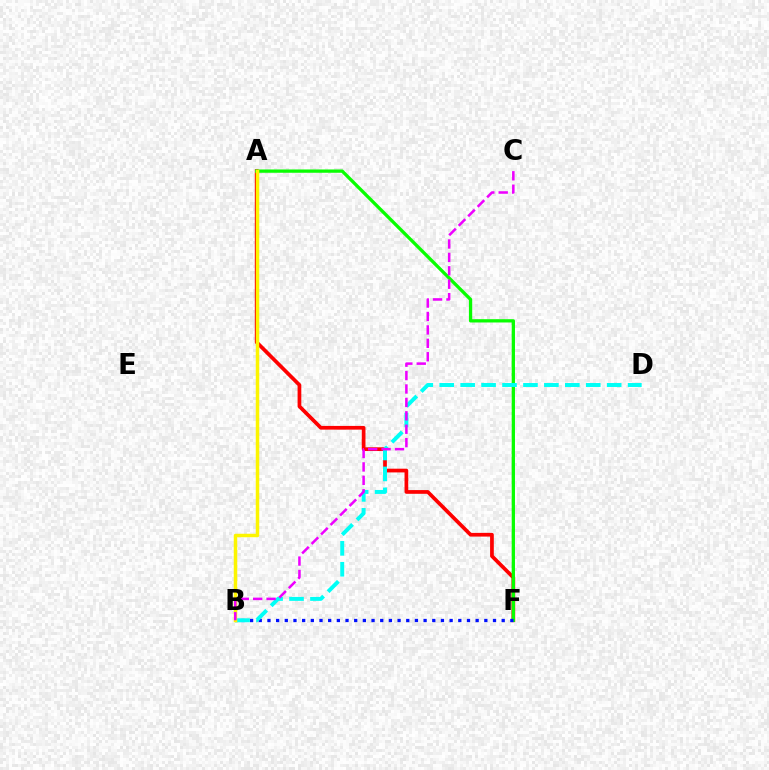{('A', 'F'): [{'color': '#ff0000', 'line_style': 'solid', 'thickness': 2.68}, {'color': '#08ff00', 'line_style': 'solid', 'thickness': 2.37}], ('B', 'F'): [{'color': '#0010ff', 'line_style': 'dotted', 'thickness': 2.36}], ('B', 'D'): [{'color': '#00fff6', 'line_style': 'dashed', 'thickness': 2.84}], ('A', 'B'): [{'color': '#fcf500', 'line_style': 'solid', 'thickness': 2.51}], ('B', 'C'): [{'color': '#ee00ff', 'line_style': 'dashed', 'thickness': 1.82}]}